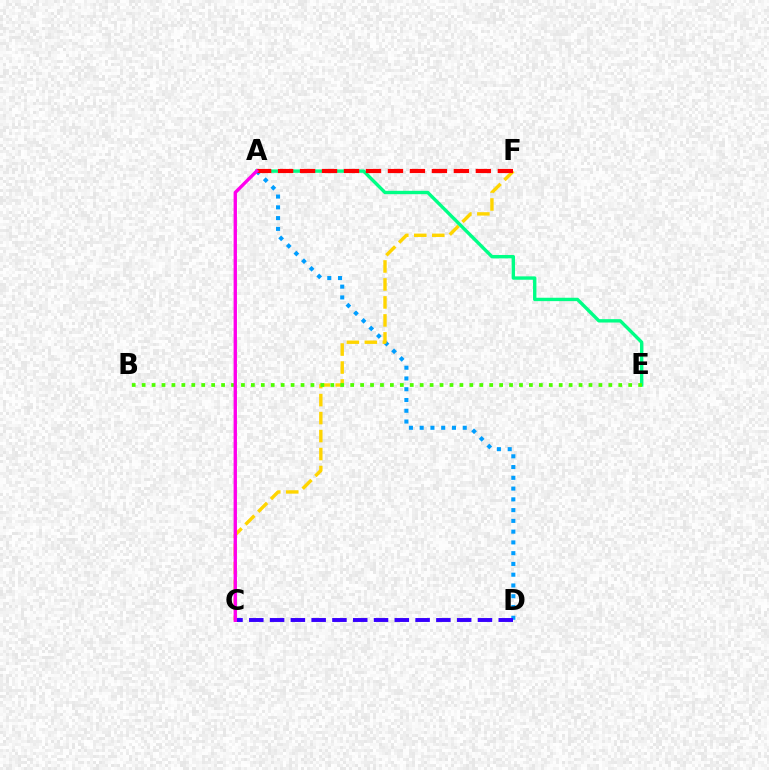{('A', 'D'): [{'color': '#009eff', 'line_style': 'dotted', 'thickness': 2.92}], ('C', 'F'): [{'color': '#ffd500', 'line_style': 'dashed', 'thickness': 2.44}], ('A', 'E'): [{'color': '#00ff86', 'line_style': 'solid', 'thickness': 2.43}], ('A', 'F'): [{'color': '#ff0000', 'line_style': 'dashed', 'thickness': 2.99}], ('B', 'E'): [{'color': '#4fff00', 'line_style': 'dotted', 'thickness': 2.7}], ('C', 'D'): [{'color': '#3700ff', 'line_style': 'dashed', 'thickness': 2.82}], ('A', 'C'): [{'color': '#ff00ed', 'line_style': 'solid', 'thickness': 2.42}]}